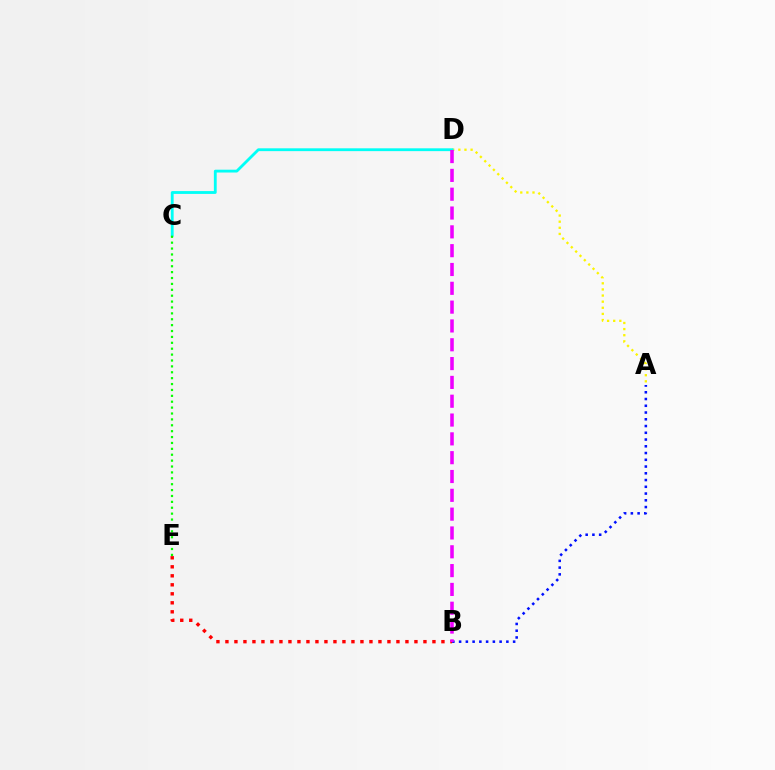{('A', 'B'): [{'color': '#0010ff', 'line_style': 'dotted', 'thickness': 1.83}], ('B', 'E'): [{'color': '#ff0000', 'line_style': 'dotted', 'thickness': 2.45}], ('A', 'D'): [{'color': '#fcf500', 'line_style': 'dotted', 'thickness': 1.66}], ('C', 'D'): [{'color': '#00fff6', 'line_style': 'solid', 'thickness': 2.03}], ('B', 'D'): [{'color': '#ee00ff', 'line_style': 'dashed', 'thickness': 2.56}], ('C', 'E'): [{'color': '#08ff00', 'line_style': 'dotted', 'thickness': 1.6}]}